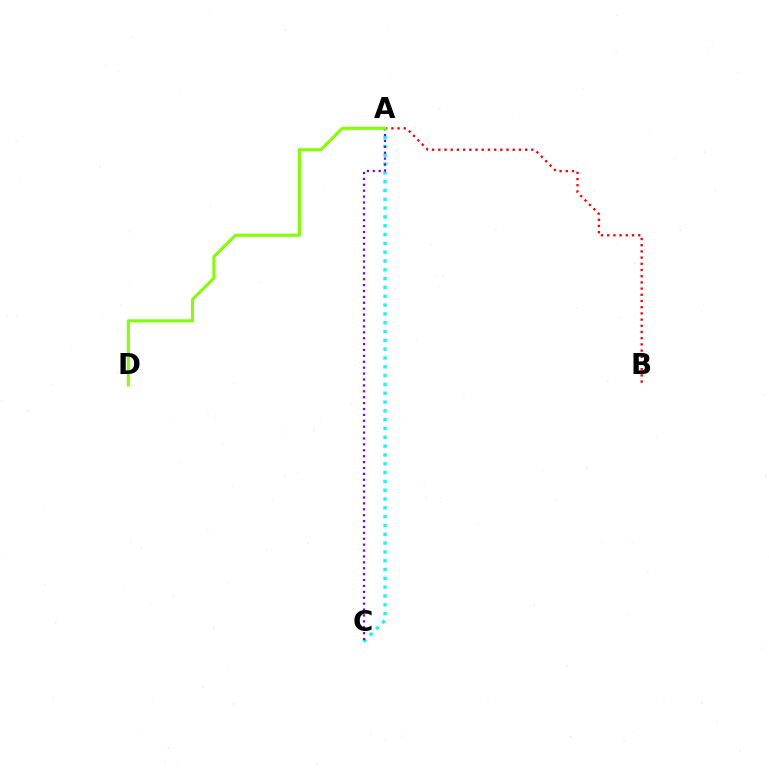{('A', 'C'): [{'color': '#00fff6', 'line_style': 'dotted', 'thickness': 2.39}, {'color': '#7200ff', 'line_style': 'dotted', 'thickness': 1.6}], ('A', 'B'): [{'color': '#ff0000', 'line_style': 'dotted', 'thickness': 1.68}], ('A', 'D'): [{'color': '#84ff00', 'line_style': 'solid', 'thickness': 2.19}]}